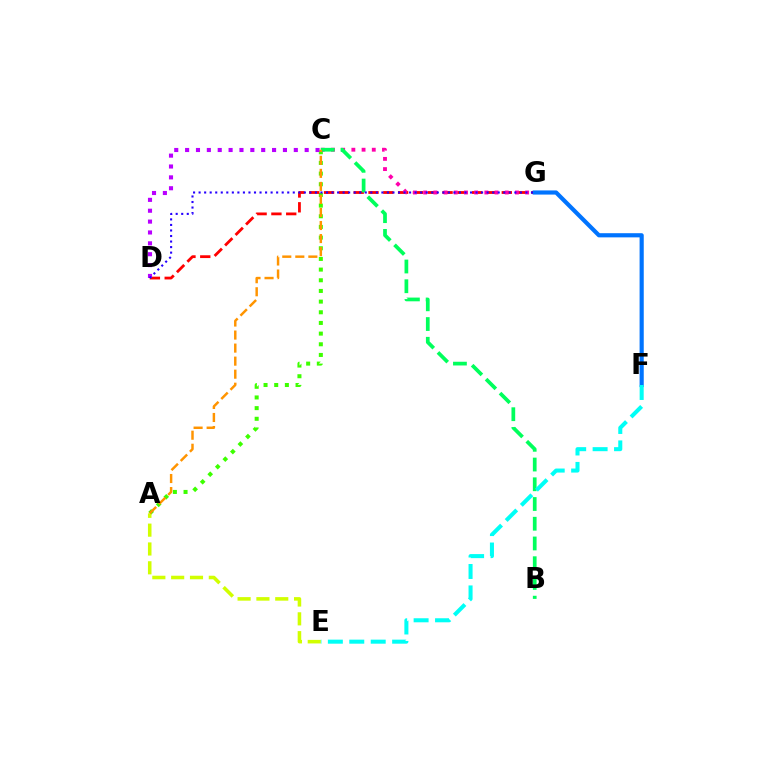{('A', 'C'): [{'color': '#3dff00', 'line_style': 'dotted', 'thickness': 2.9}, {'color': '#ff9400', 'line_style': 'dashed', 'thickness': 1.77}], ('D', 'G'): [{'color': '#ff0000', 'line_style': 'dashed', 'thickness': 2.01}, {'color': '#2500ff', 'line_style': 'dotted', 'thickness': 1.51}], ('C', 'G'): [{'color': '#ff00ac', 'line_style': 'dotted', 'thickness': 2.77}], ('C', 'D'): [{'color': '#b900ff', 'line_style': 'dotted', 'thickness': 2.95}], ('A', 'E'): [{'color': '#d1ff00', 'line_style': 'dashed', 'thickness': 2.56}], ('F', 'G'): [{'color': '#0074ff', 'line_style': 'solid', 'thickness': 3.0}], ('B', 'C'): [{'color': '#00ff5c', 'line_style': 'dashed', 'thickness': 2.68}], ('E', 'F'): [{'color': '#00fff6', 'line_style': 'dashed', 'thickness': 2.91}]}